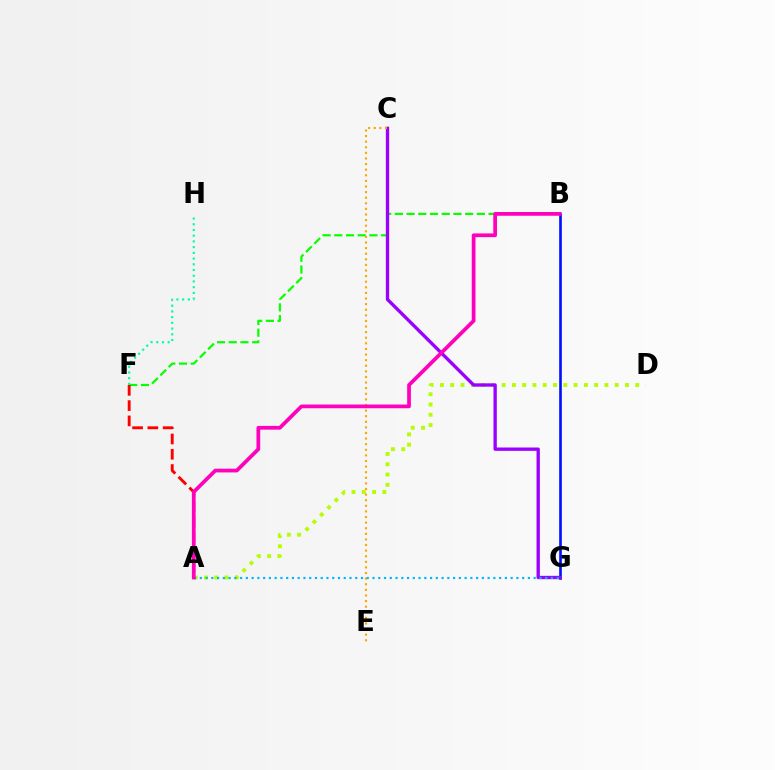{('A', 'D'): [{'color': '#b3ff00', 'line_style': 'dotted', 'thickness': 2.79}], ('B', 'G'): [{'color': '#0010ff', 'line_style': 'solid', 'thickness': 1.9}], ('B', 'F'): [{'color': '#08ff00', 'line_style': 'dashed', 'thickness': 1.59}], ('C', 'G'): [{'color': '#9b00ff', 'line_style': 'solid', 'thickness': 2.4}], ('F', 'H'): [{'color': '#00ff9d', 'line_style': 'dotted', 'thickness': 1.55}], ('C', 'E'): [{'color': '#ffa500', 'line_style': 'dotted', 'thickness': 1.52}], ('A', 'F'): [{'color': '#ff0000', 'line_style': 'dashed', 'thickness': 2.08}], ('A', 'G'): [{'color': '#00b5ff', 'line_style': 'dotted', 'thickness': 1.56}], ('A', 'B'): [{'color': '#ff00bd', 'line_style': 'solid', 'thickness': 2.69}]}